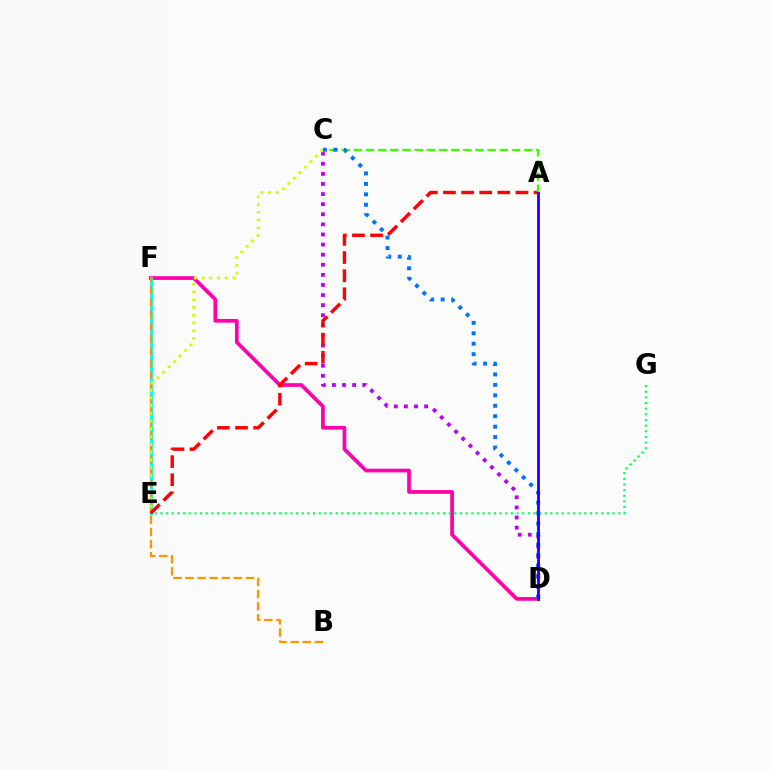{('D', 'F'): [{'color': '#ff00ac', 'line_style': 'solid', 'thickness': 2.68}], ('C', 'D'): [{'color': '#b900ff', 'line_style': 'dotted', 'thickness': 2.74}, {'color': '#0074ff', 'line_style': 'dotted', 'thickness': 2.84}], ('E', 'F'): [{'color': '#00fff6', 'line_style': 'solid', 'thickness': 2.13}], ('B', 'F'): [{'color': '#ff9400', 'line_style': 'dashed', 'thickness': 1.64}], ('C', 'E'): [{'color': '#d1ff00', 'line_style': 'dotted', 'thickness': 2.1}], ('E', 'G'): [{'color': '#00ff5c', 'line_style': 'dotted', 'thickness': 1.54}], ('A', 'E'): [{'color': '#ff0000', 'line_style': 'dashed', 'thickness': 2.46}], ('A', 'C'): [{'color': '#3dff00', 'line_style': 'dashed', 'thickness': 1.65}], ('A', 'D'): [{'color': '#2500ff', 'line_style': 'solid', 'thickness': 2.05}]}